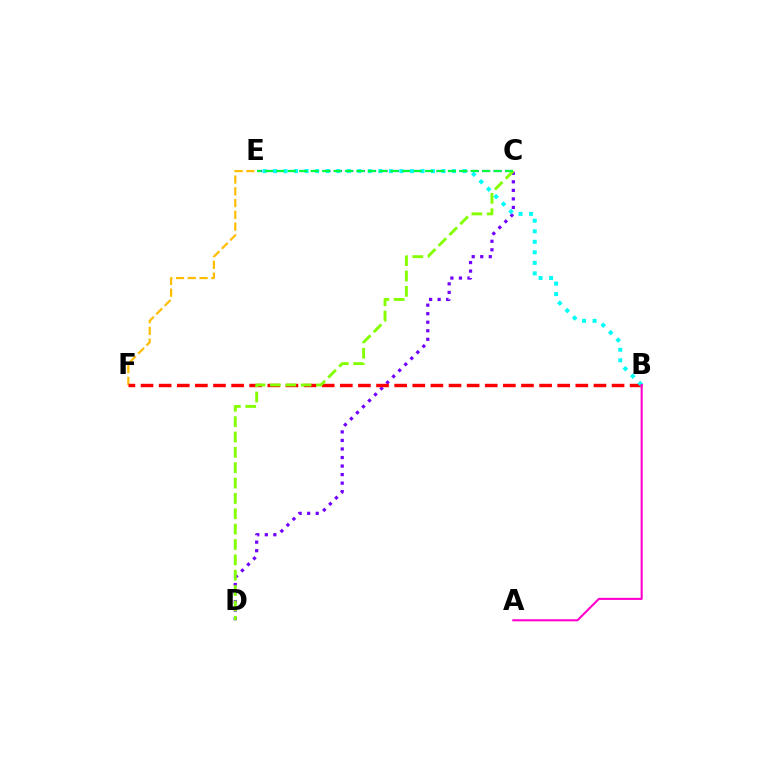{('E', 'F'): [{'color': '#ffbd00', 'line_style': 'dashed', 'thickness': 1.6}], ('C', 'E'): [{'color': '#004bff', 'line_style': 'dashed', 'thickness': 1.55}, {'color': '#00ff39', 'line_style': 'dashed', 'thickness': 1.55}], ('C', 'D'): [{'color': '#7200ff', 'line_style': 'dotted', 'thickness': 2.32}, {'color': '#84ff00', 'line_style': 'dashed', 'thickness': 2.09}], ('B', 'F'): [{'color': '#ff0000', 'line_style': 'dashed', 'thickness': 2.46}], ('B', 'E'): [{'color': '#00fff6', 'line_style': 'dotted', 'thickness': 2.86}], ('A', 'B'): [{'color': '#ff00cf', 'line_style': 'solid', 'thickness': 1.51}]}